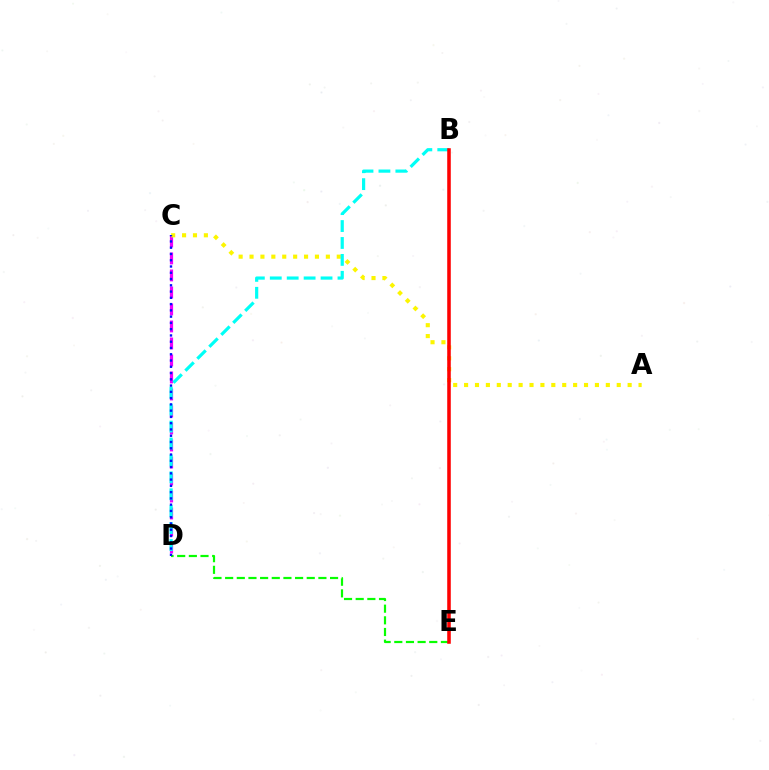{('D', 'E'): [{'color': '#08ff00', 'line_style': 'dashed', 'thickness': 1.58}], ('C', 'D'): [{'color': '#ee00ff', 'line_style': 'dashed', 'thickness': 2.31}, {'color': '#0010ff', 'line_style': 'dotted', 'thickness': 1.7}], ('A', 'C'): [{'color': '#fcf500', 'line_style': 'dotted', 'thickness': 2.96}], ('B', 'D'): [{'color': '#00fff6', 'line_style': 'dashed', 'thickness': 2.3}], ('B', 'E'): [{'color': '#ff0000', 'line_style': 'solid', 'thickness': 2.56}]}